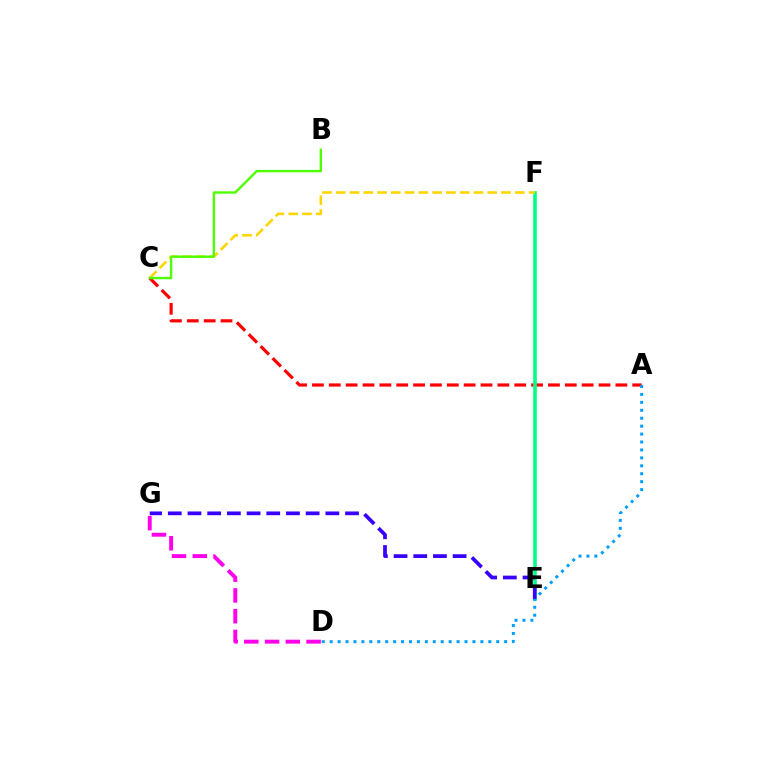{('A', 'C'): [{'color': '#ff0000', 'line_style': 'dashed', 'thickness': 2.29}], ('D', 'G'): [{'color': '#ff00ed', 'line_style': 'dashed', 'thickness': 2.82}], ('E', 'F'): [{'color': '#00ff86', 'line_style': 'solid', 'thickness': 2.61}], ('A', 'D'): [{'color': '#009eff', 'line_style': 'dotted', 'thickness': 2.16}], ('E', 'G'): [{'color': '#3700ff', 'line_style': 'dashed', 'thickness': 2.68}], ('C', 'F'): [{'color': '#ffd500', 'line_style': 'dashed', 'thickness': 1.87}], ('B', 'C'): [{'color': '#4fff00', 'line_style': 'solid', 'thickness': 1.72}]}